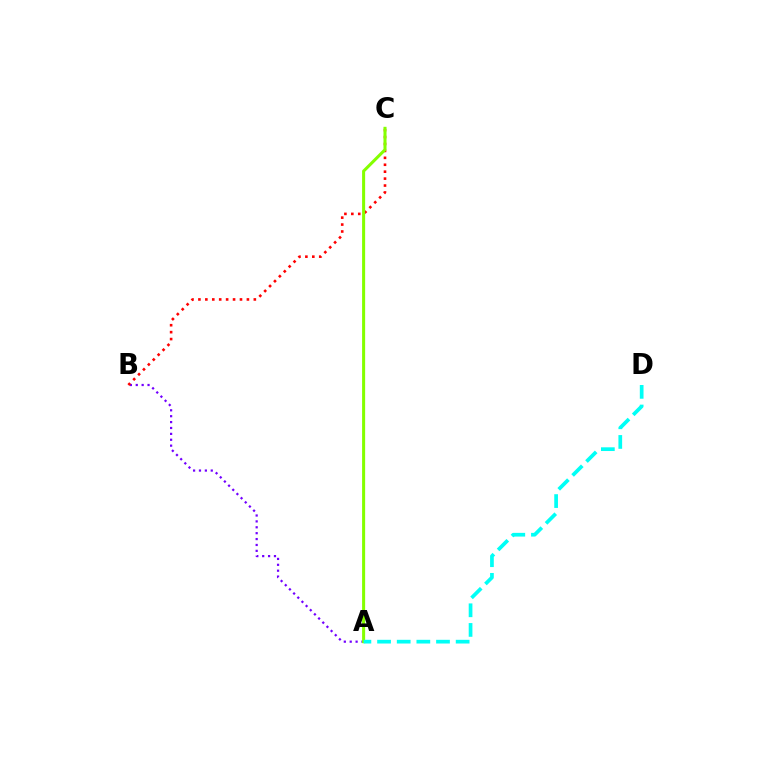{('A', 'B'): [{'color': '#7200ff', 'line_style': 'dotted', 'thickness': 1.6}], ('B', 'C'): [{'color': '#ff0000', 'line_style': 'dotted', 'thickness': 1.88}], ('A', 'C'): [{'color': '#84ff00', 'line_style': 'solid', 'thickness': 2.19}], ('A', 'D'): [{'color': '#00fff6', 'line_style': 'dashed', 'thickness': 2.67}]}